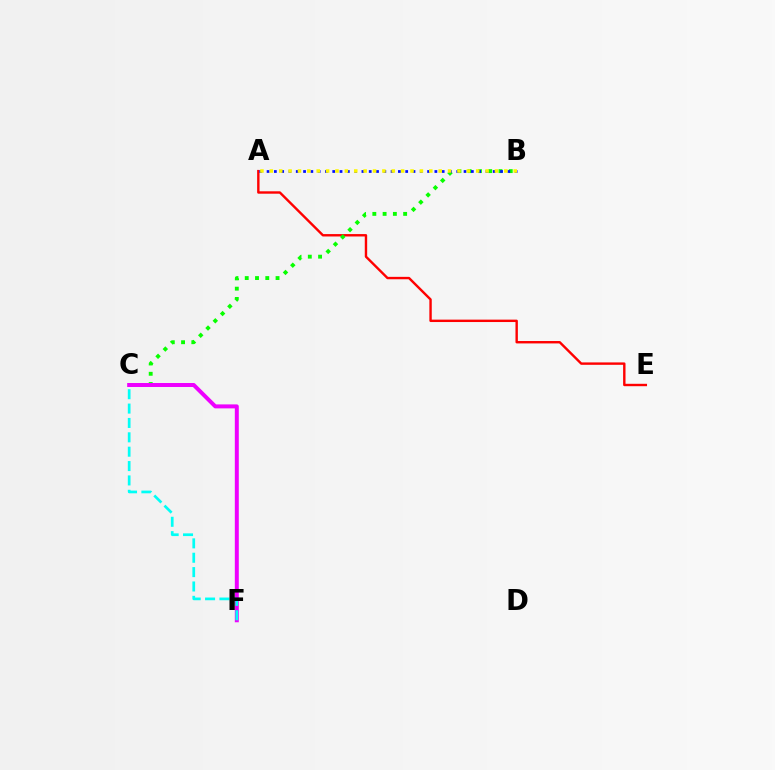{('A', 'E'): [{'color': '#ff0000', 'line_style': 'solid', 'thickness': 1.73}], ('B', 'C'): [{'color': '#08ff00', 'line_style': 'dotted', 'thickness': 2.79}], ('C', 'F'): [{'color': '#ee00ff', 'line_style': 'solid', 'thickness': 2.86}, {'color': '#00fff6', 'line_style': 'dashed', 'thickness': 1.95}], ('A', 'B'): [{'color': '#0010ff', 'line_style': 'dotted', 'thickness': 1.98}, {'color': '#fcf500', 'line_style': 'dotted', 'thickness': 2.55}]}